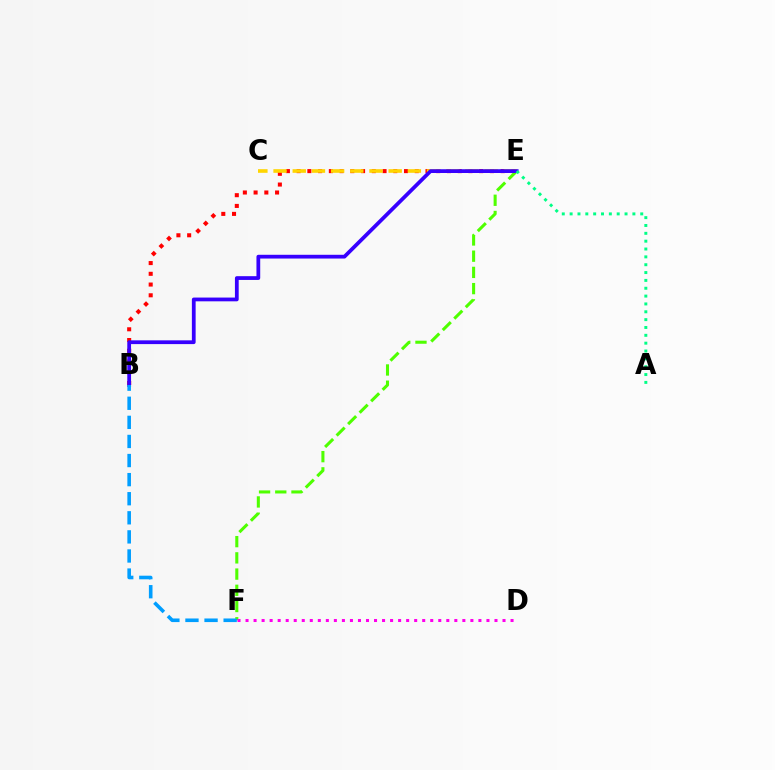{('B', 'E'): [{'color': '#ff0000', 'line_style': 'dotted', 'thickness': 2.92}, {'color': '#3700ff', 'line_style': 'solid', 'thickness': 2.71}], ('C', 'E'): [{'color': '#ffd500', 'line_style': 'dashed', 'thickness': 2.61}], ('E', 'F'): [{'color': '#4fff00', 'line_style': 'dashed', 'thickness': 2.2}], ('A', 'E'): [{'color': '#00ff86', 'line_style': 'dotted', 'thickness': 2.13}], ('D', 'F'): [{'color': '#ff00ed', 'line_style': 'dotted', 'thickness': 2.18}], ('B', 'F'): [{'color': '#009eff', 'line_style': 'dashed', 'thickness': 2.59}]}